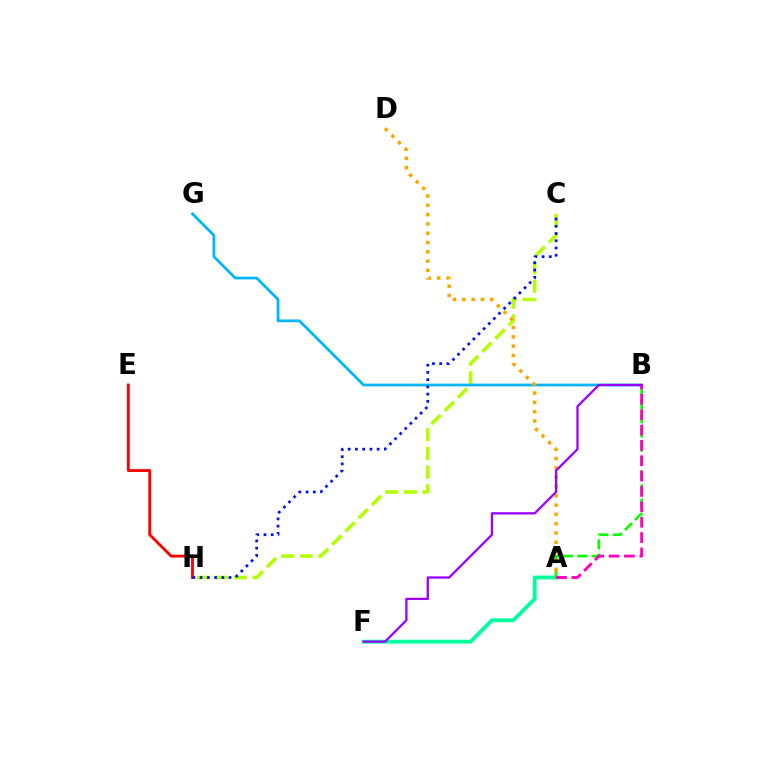{('A', 'F'): [{'color': '#00ff9d', 'line_style': 'solid', 'thickness': 2.76}], ('C', 'H'): [{'color': '#b3ff00', 'line_style': 'dashed', 'thickness': 2.54}, {'color': '#0010ff', 'line_style': 'dotted', 'thickness': 1.97}], ('B', 'G'): [{'color': '#00b5ff', 'line_style': 'solid', 'thickness': 1.97}], ('E', 'H'): [{'color': '#ff0000', 'line_style': 'solid', 'thickness': 2.06}], ('A', 'B'): [{'color': '#08ff00', 'line_style': 'dashed', 'thickness': 1.93}, {'color': '#ff00bd', 'line_style': 'dashed', 'thickness': 2.09}], ('A', 'D'): [{'color': '#ffa500', 'line_style': 'dotted', 'thickness': 2.53}], ('B', 'F'): [{'color': '#9b00ff', 'line_style': 'solid', 'thickness': 1.64}]}